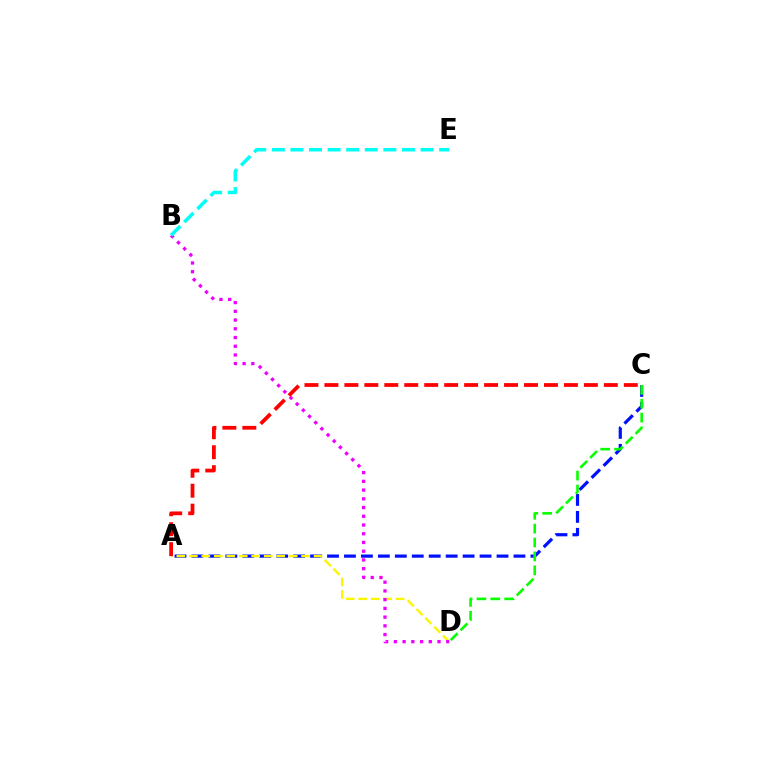{('A', 'C'): [{'color': '#0010ff', 'line_style': 'dashed', 'thickness': 2.3}, {'color': '#ff0000', 'line_style': 'dashed', 'thickness': 2.71}], ('A', 'D'): [{'color': '#fcf500', 'line_style': 'dashed', 'thickness': 1.7}], ('B', 'D'): [{'color': '#ee00ff', 'line_style': 'dotted', 'thickness': 2.37}], ('C', 'D'): [{'color': '#08ff00', 'line_style': 'dashed', 'thickness': 1.89}], ('B', 'E'): [{'color': '#00fff6', 'line_style': 'dashed', 'thickness': 2.52}]}